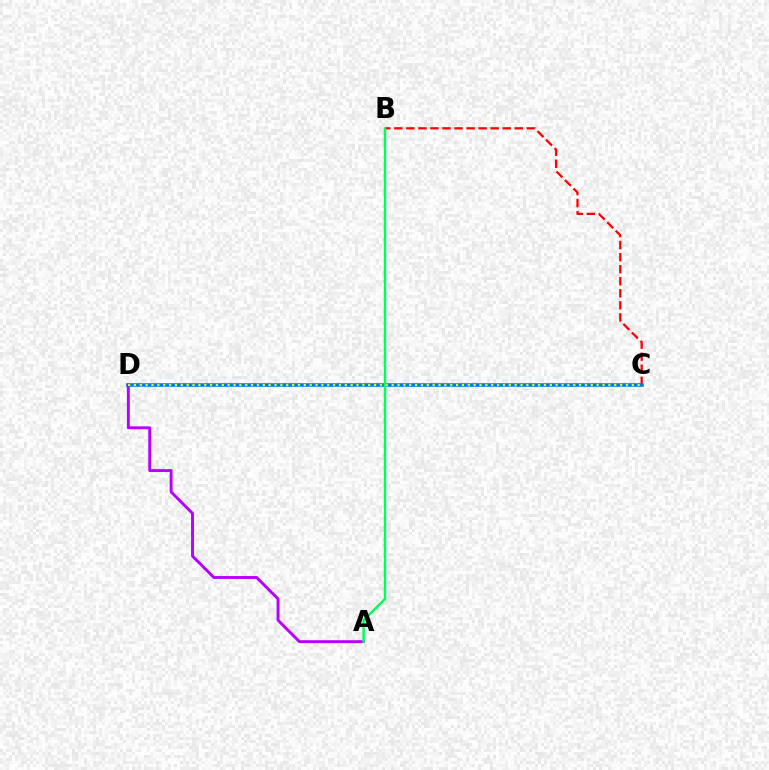{('B', 'C'): [{'color': '#ff0000', 'line_style': 'dashed', 'thickness': 1.64}], ('C', 'D'): [{'color': '#0074ff', 'line_style': 'solid', 'thickness': 2.58}, {'color': '#d1ff00', 'line_style': 'dotted', 'thickness': 1.59}], ('A', 'D'): [{'color': '#b900ff', 'line_style': 'solid', 'thickness': 2.1}], ('A', 'B'): [{'color': '#00ff5c', 'line_style': 'solid', 'thickness': 1.76}]}